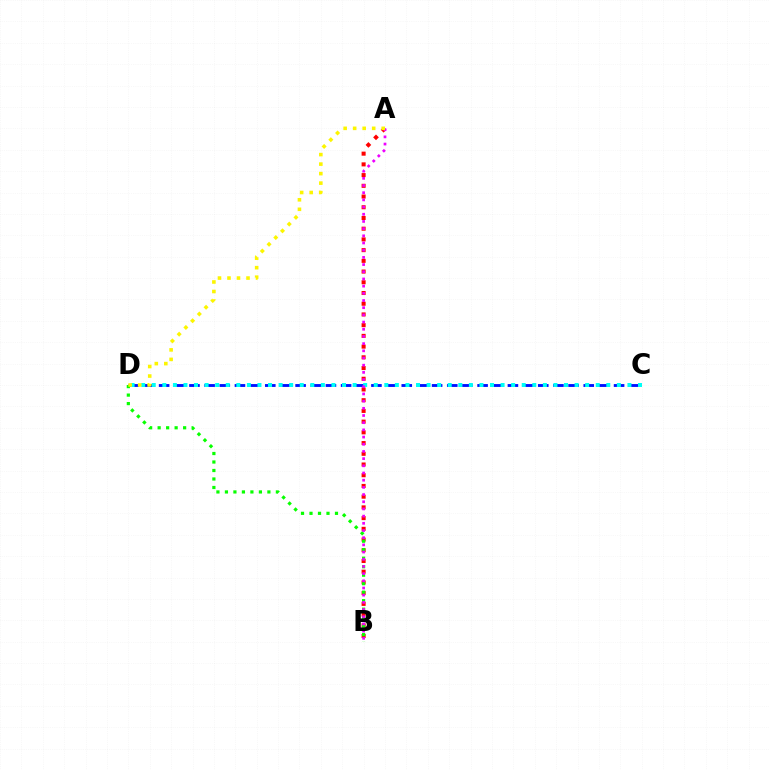{('C', 'D'): [{'color': '#0010ff', 'line_style': 'dashed', 'thickness': 2.06}, {'color': '#00fff6', 'line_style': 'dotted', 'thickness': 2.87}], ('A', 'B'): [{'color': '#ff0000', 'line_style': 'dotted', 'thickness': 2.91}, {'color': '#ee00ff', 'line_style': 'dotted', 'thickness': 1.95}], ('B', 'D'): [{'color': '#08ff00', 'line_style': 'dotted', 'thickness': 2.31}], ('A', 'D'): [{'color': '#fcf500', 'line_style': 'dotted', 'thickness': 2.58}]}